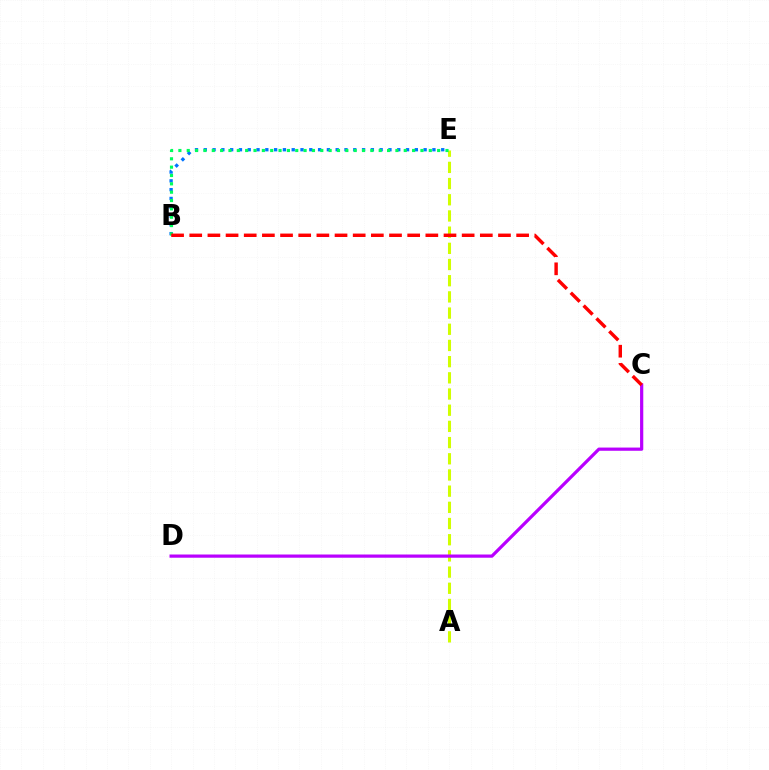{('A', 'E'): [{'color': '#d1ff00', 'line_style': 'dashed', 'thickness': 2.2}], ('B', 'E'): [{'color': '#0074ff', 'line_style': 'dotted', 'thickness': 2.39}, {'color': '#00ff5c', 'line_style': 'dotted', 'thickness': 2.27}], ('C', 'D'): [{'color': '#b900ff', 'line_style': 'solid', 'thickness': 2.31}], ('B', 'C'): [{'color': '#ff0000', 'line_style': 'dashed', 'thickness': 2.47}]}